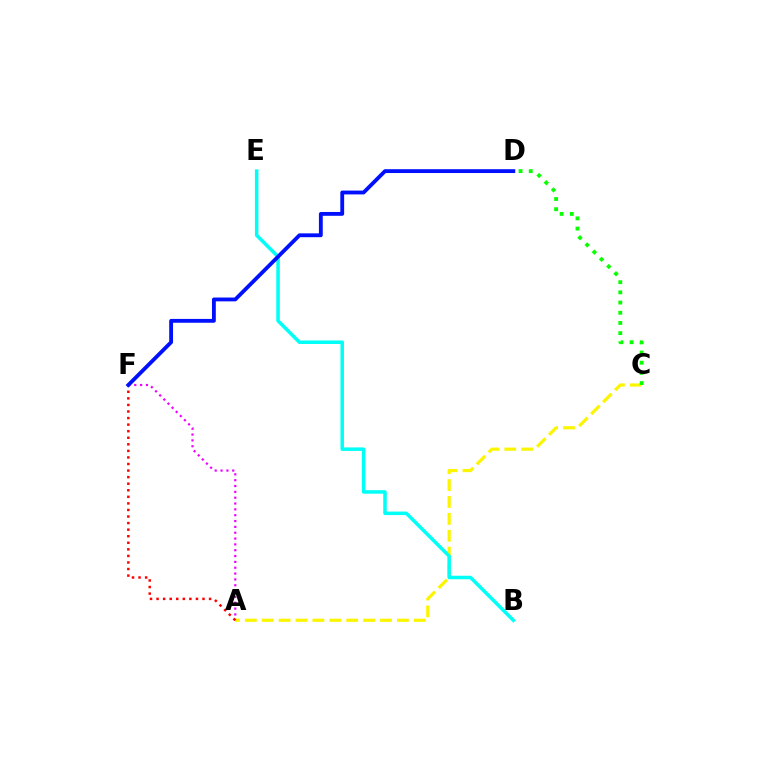{('A', 'F'): [{'color': '#ee00ff', 'line_style': 'dotted', 'thickness': 1.59}, {'color': '#ff0000', 'line_style': 'dotted', 'thickness': 1.78}], ('A', 'C'): [{'color': '#fcf500', 'line_style': 'dashed', 'thickness': 2.3}], ('C', 'D'): [{'color': '#08ff00', 'line_style': 'dotted', 'thickness': 2.77}], ('B', 'E'): [{'color': '#00fff6', 'line_style': 'solid', 'thickness': 2.53}], ('D', 'F'): [{'color': '#0010ff', 'line_style': 'solid', 'thickness': 2.76}]}